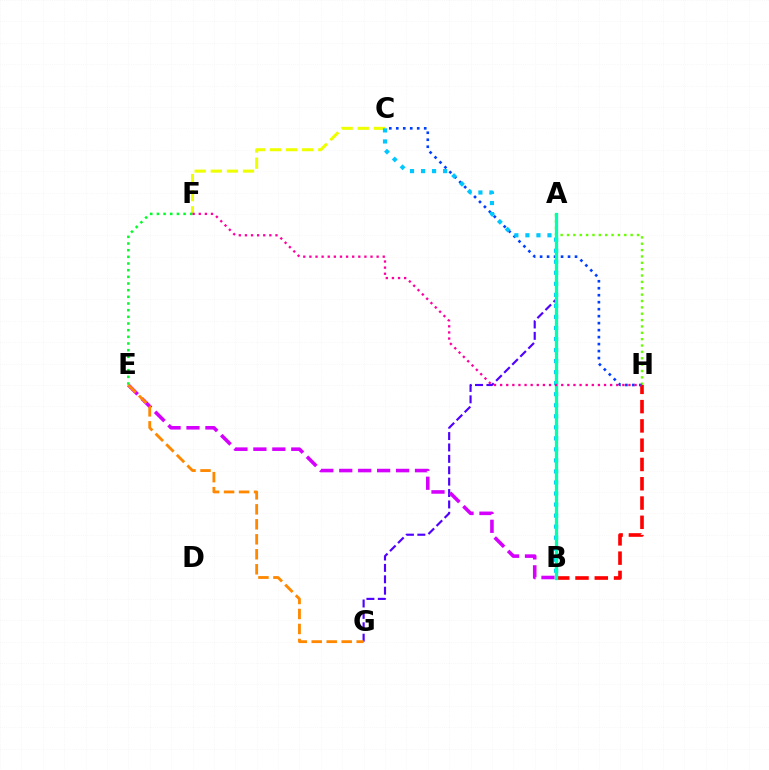{('A', 'G'): [{'color': '#4f00ff', 'line_style': 'dashed', 'thickness': 1.55}], ('B', 'H'): [{'color': '#ff0000', 'line_style': 'dashed', 'thickness': 2.62}], ('A', 'H'): [{'color': '#66ff00', 'line_style': 'dotted', 'thickness': 1.73}], ('B', 'E'): [{'color': '#d600ff', 'line_style': 'dashed', 'thickness': 2.57}], ('C', 'F'): [{'color': '#eeff00', 'line_style': 'dashed', 'thickness': 2.19}], ('C', 'H'): [{'color': '#003fff', 'line_style': 'dotted', 'thickness': 1.9}], ('E', 'F'): [{'color': '#00ff27', 'line_style': 'dotted', 'thickness': 1.81}], ('B', 'C'): [{'color': '#00c7ff', 'line_style': 'dotted', 'thickness': 3.0}], ('E', 'G'): [{'color': '#ff8800', 'line_style': 'dashed', 'thickness': 2.04}], ('A', 'B'): [{'color': '#00ffaf', 'line_style': 'solid', 'thickness': 2.37}], ('F', 'H'): [{'color': '#ff00a0', 'line_style': 'dotted', 'thickness': 1.66}]}